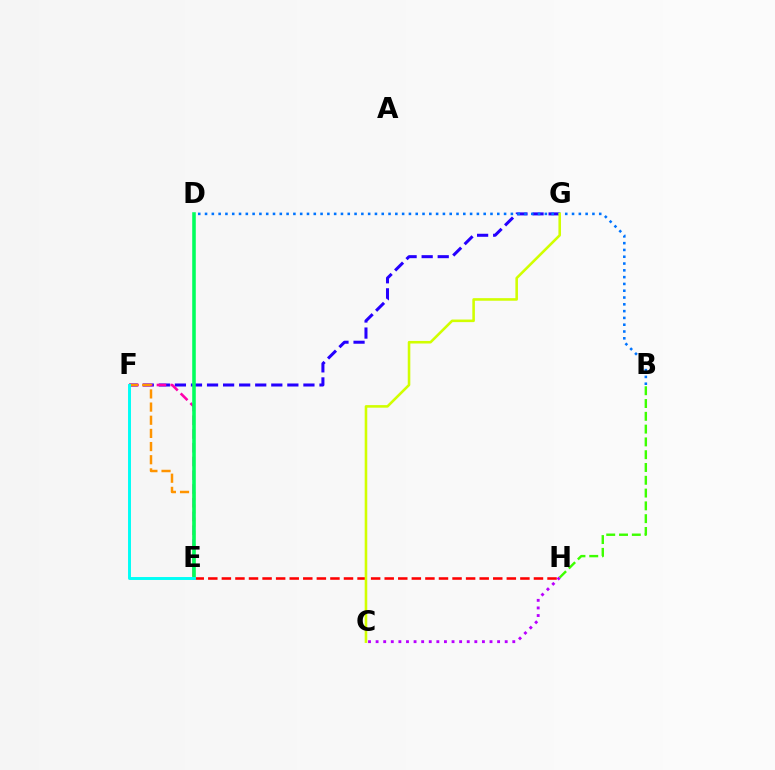{('F', 'G'): [{'color': '#2500ff', 'line_style': 'dashed', 'thickness': 2.18}], ('E', 'F'): [{'color': '#ff00ac', 'line_style': 'dashed', 'thickness': 1.87}, {'color': '#ff9400', 'line_style': 'dashed', 'thickness': 1.79}, {'color': '#00fff6', 'line_style': 'solid', 'thickness': 2.11}], ('E', 'H'): [{'color': '#ff0000', 'line_style': 'dashed', 'thickness': 1.84}], ('C', 'H'): [{'color': '#b900ff', 'line_style': 'dotted', 'thickness': 2.06}], ('B', 'D'): [{'color': '#0074ff', 'line_style': 'dotted', 'thickness': 1.85}], ('D', 'E'): [{'color': '#00ff5c', 'line_style': 'solid', 'thickness': 2.57}], ('B', 'H'): [{'color': '#3dff00', 'line_style': 'dashed', 'thickness': 1.74}], ('C', 'G'): [{'color': '#d1ff00', 'line_style': 'solid', 'thickness': 1.85}]}